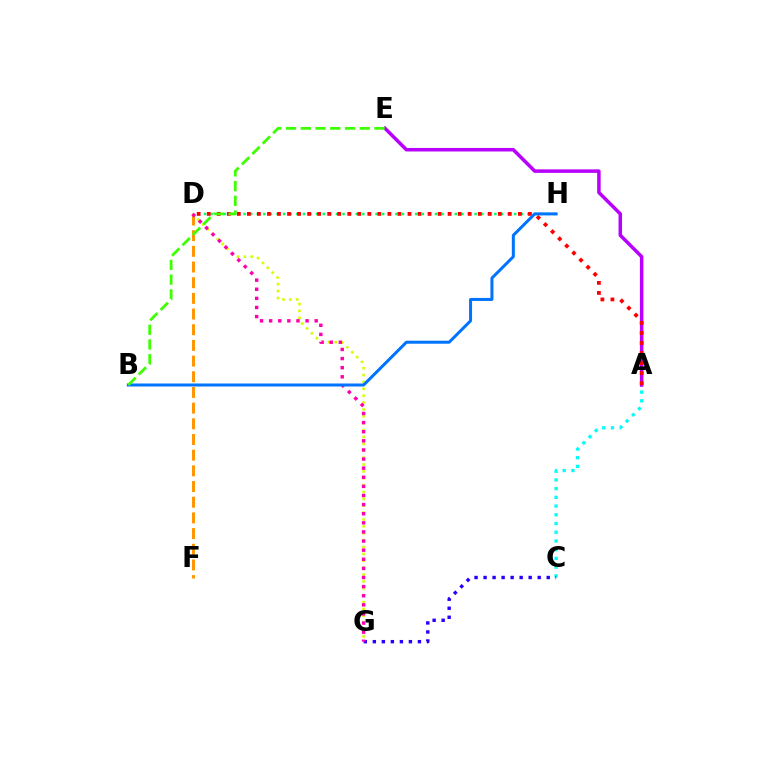{('D', 'F'): [{'color': '#ff9400', 'line_style': 'dashed', 'thickness': 2.13}], ('D', 'G'): [{'color': '#d1ff00', 'line_style': 'dotted', 'thickness': 1.87}, {'color': '#ff00ac', 'line_style': 'dotted', 'thickness': 2.48}], ('A', 'C'): [{'color': '#00fff6', 'line_style': 'dotted', 'thickness': 2.37}], ('D', 'H'): [{'color': '#00ff5c', 'line_style': 'dotted', 'thickness': 1.79}], ('C', 'G'): [{'color': '#2500ff', 'line_style': 'dotted', 'thickness': 2.45}], ('A', 'E'): [{'color': '#b900ff', 'line_style': 'solid', 'thickness': 2.52}], ('A', 'D'): [{'color': '#ff0000', 'line_style': 'dotted', 'thickness': 2.73}], ('B', 'H'): [{'color': '#0074ff', 'line_style': 'solid', 'thickness': 2.16}], ('B', 'E'): [{'color': '#3dff00', 'line_style': 'dashed', 'thickness': 2.0}]}